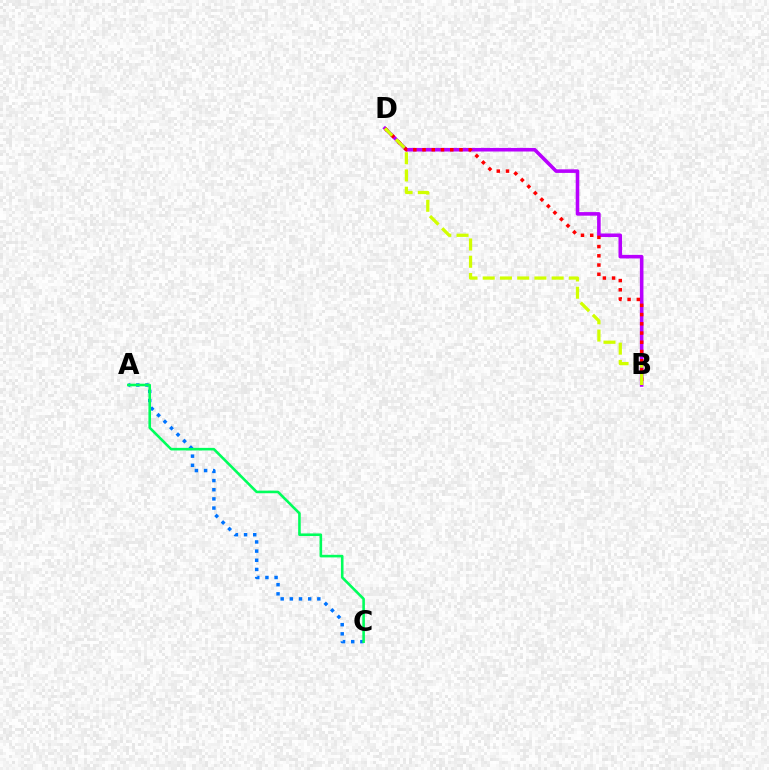{('A', 'C'): [{'color': '#0074ff', 'line_style': 'dotted', 'thickness': 2.49}, {'color': '#00ff5c', 'line_style': 'solid', 'thickness': 1.87}], ('B', 'D'): [{'color': '#b900ff', 'line_style': 'solid', 'thickness': 2.57}, {'color': '#ff0000', 'line_style': 'dotted', 'thickness': 2.51}, {'color': '#d1ff00', 'line_style': 'dashed', 'thickness': 2.34}]}